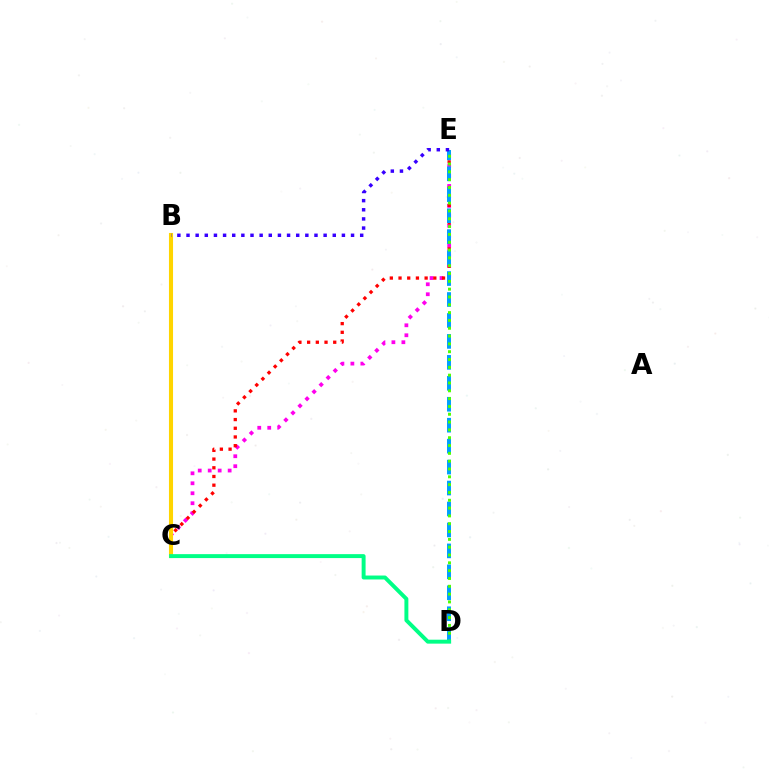{('C', 'E'): [{'color': '#ff00ed', 'line_style': 'dotted', 'thickness': 2.71}, {'color': '#ff0000', 'line_style': 'dotted', 'thickness': 2.36}], ('D', 'E'): [{'color': '#009eff', 'line_style': 'dashed', 'thickness': 2.85}, {'color': '#4fff00', 'line_style': 'dotted', 'thickness': 2.12}], ('B', 'C'): [{'color': '#ffd500', 'line_style': 'solid', 'thickness': 2.94}], ('B', 'E'): [{'color': '#3700ff', 'line_style': 'dotted', 'thickness': 2.48}], ('C', 'D'): [{'color': '#00ff86', 'line_style': 'solid', 'thickness': 2.84}]}